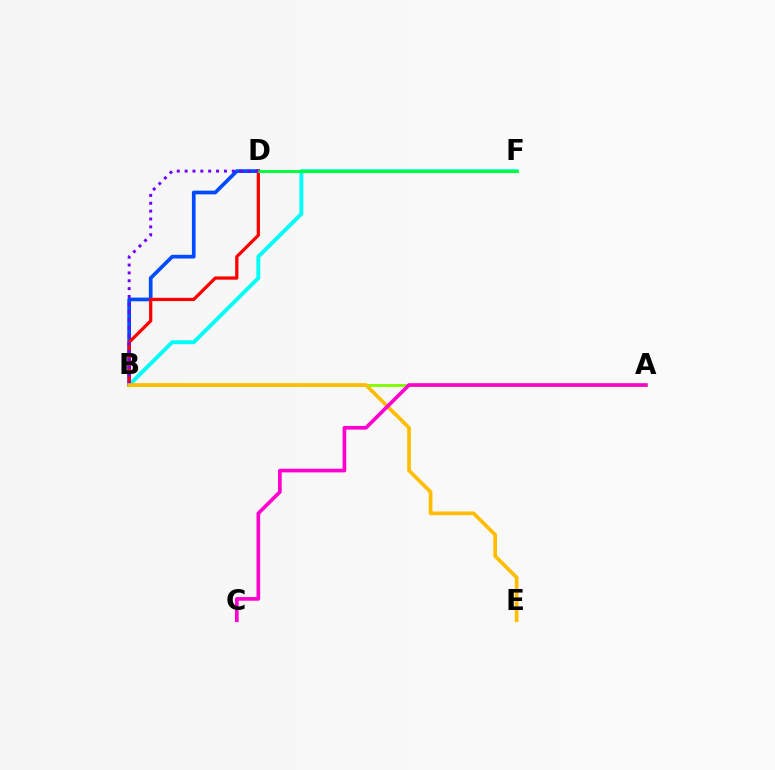{('B', 'D'): [{'color': '#004bff', 'line_style': 'solid', 'thickness': 2.66}, {'color': '#ff0000', 'line_style': 'solid', 'thickness': 2.35}, {'color': '#7200ff', 'line_style': 'dotted', 'thickness': 2.14}], ('B', 'F'): [{'color': '#00fff6', 'line_style': 'solid', 'thickness': 2.81}], ('D', 'F'): [{'color': '#00ff39', 'line_style': 'solid', 'thickness': 2.09}], ('A', 'B'): [{'color': '#84ff00', 'line_style': 'solid', 'thickness': 2.11}], ('B', 'E'): [{'color': '#ffbd00', 'line_style': 'solid', 'thickness': 2.67}], ('A', 'C'): [{'color': '#ff00cf', 'line_style': 'solid', 'thickness': 2.64}]}